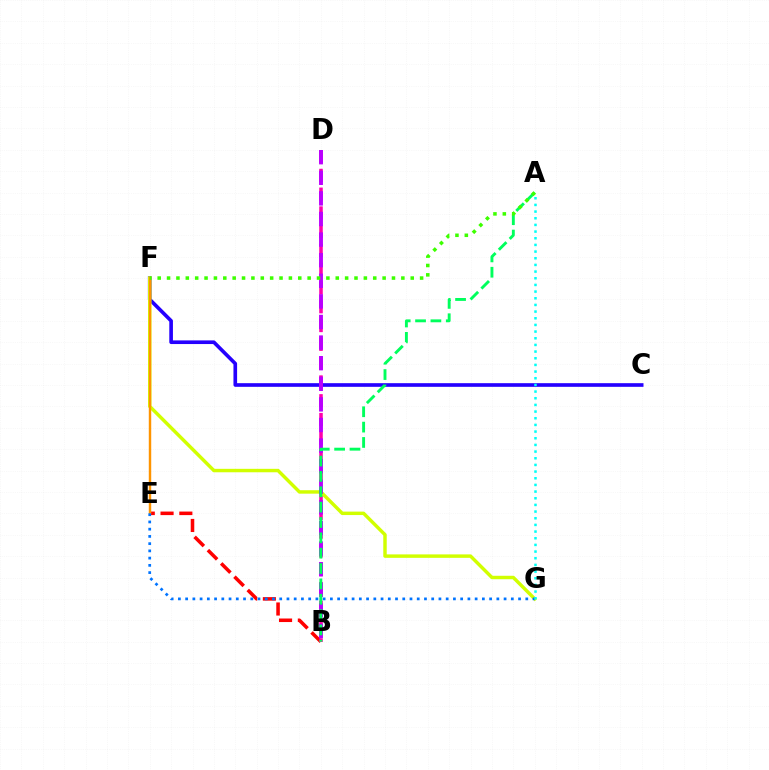{('C', 'F'): [{'color': '#2500ff', 'line_style': 'solid', 'thickness': 2.63}], ('B', 'E'): [{'color': '#ff0000', 'line_style': 'dashed', 'thickness': 2.55}], ('B', 'D'): [{'color': '#ff00ac', 'line_style': 'dashed', 'thickness': 2.55}, {'color': '#b900ff', 'line_style': 'dashed', 'thickness': 2.8}], ('F', 'G'): [{'color': '#d1ff00', 'line_style': 'solid', 'thickness': 2.48}], ('E', 'F'): [{'color': '#ff9400', 'line_style': 'solid', 'thickness': 1.76}], ('E', 'G'): [{'color': '#0074ff', 'line_style': 'dotted', 'thickness': 1.97}], ('A', 'B'): [{'color': '#00ff5c', 'line_style': 'dashed', 'thickness': 2.09}], ('A', 'G'): [{'color': '#00fff6', 'line_style': 'dotted', 'thickness': 1.81}], ('A', 'F'): [{'color': '#3dff00', 'line_style': 'dotted', 'thickness': 2.55}]}